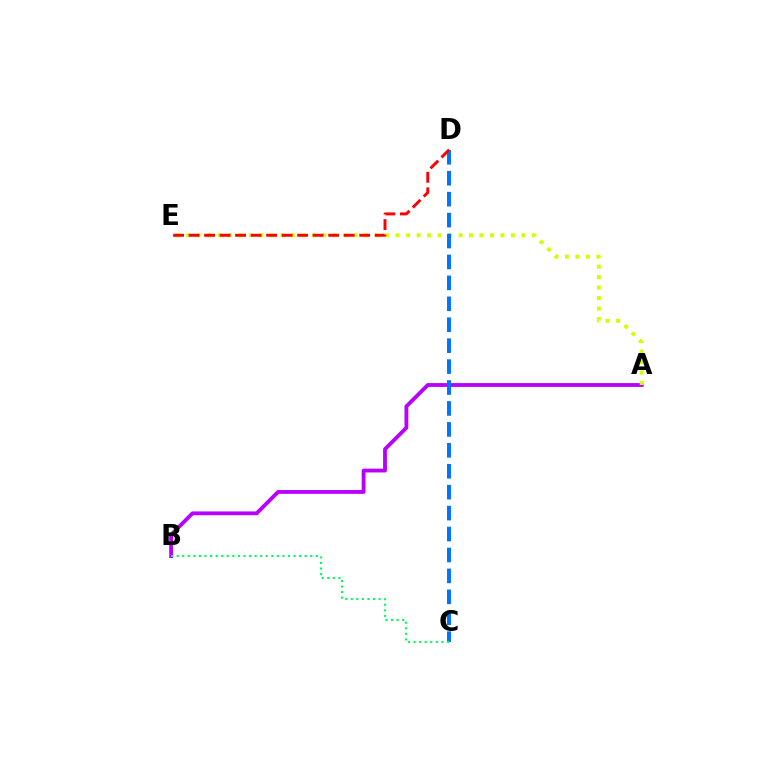{('A', 'B'): [{'color': '#b900ff', 'line_style': 'solid', 'thickness': 2.76}], ('A', 'E'): [{'color': '#d1ff00', 'line_style': 'dotted', 'thickness': 2.85}], ('C', 'D'): [{'color': '#0074ff', 'line_style': 'dashed', 'thickness': 2.84}], ('B', 'C'): [{'color': '#00ff5c', 'line_style': 'dotted', 'thickness': 1.51}], ('D', 'E'): [{'color': '#ff0000', 'line_style': 'dashed', 'thickness': 2.11}]}